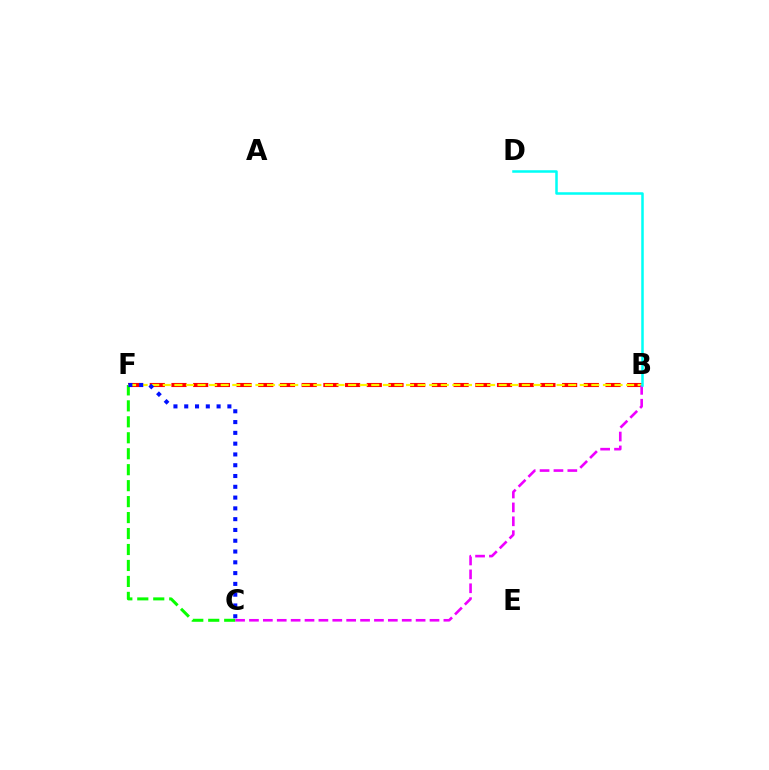{('B', 'F'): [{'color': '#ff0000', 'line_style': 'dashed', 'thickness': 2.95}, {'color': '#fcf500', 'line_style': 'dashed', 'thickness': 1.57}], ('C', 'F'): [{'color': '#08ff00', 'line_style': 'dashed', 'thickness': 2.17}, {'color': '#0010ff', 'line_style': 'dotted', 'thickness': 2.93}], ('B', 'C'): [{'color': '#ee00ff', 'line_style': 'dashed', 'thickness': 1.89}], ('B', 'D'): [{'color': '#00fff6', 'line_style': 'solid', 'thickness': 1.82}]}